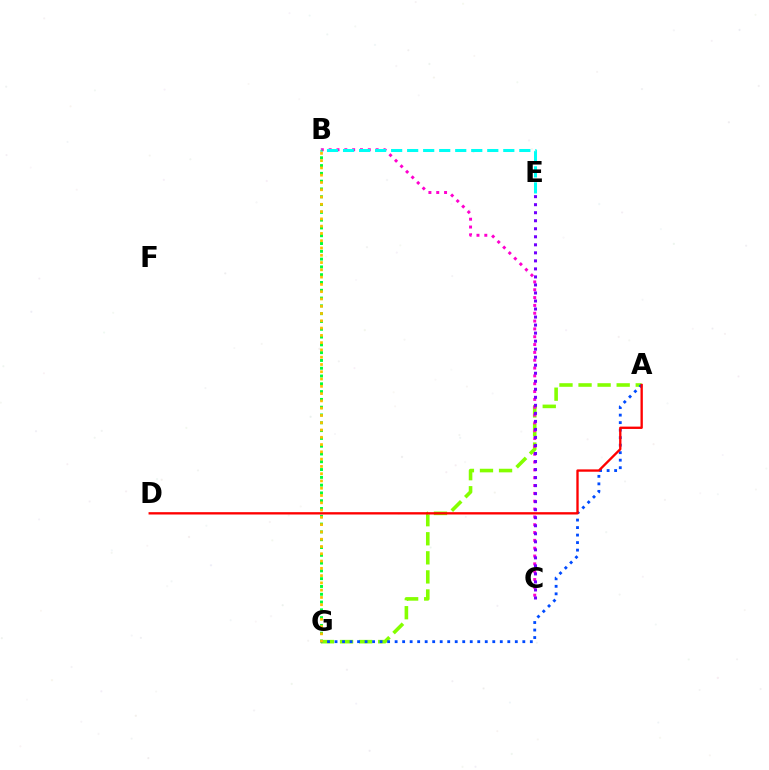{('A', 'G'): [{'color': '#84ff00', 'line_style': 'dashed', 'thickness': 2.59}, {'color': '#004bff', 'line_style': 'dotted', 'thickness': 2.04}], ('B', 'C'): [{'color': '#ff00cf', 'line_style': 'dotted', 'thickness': 2.13}], ('B', 'G'): [{'color': '#00ff39', 'line_style': 'dotted', 'thickness': 2.12}, {'color': '#ffbd00', 'line_style': 'dotted', 'thickness': 1.98}], ('B', 'E'): [{'color': '#00fff6', 'line_style': 'dashed', 'thickness': 2.18}], ('A', 'D'): [{'color': '#ff0000', 'line_style': 'solid', 'thickness': 1.68}], ('C', 'E'): [{'color': '#7200ff', 'line_style': 'dotted', 'thickness': 2.18}]}